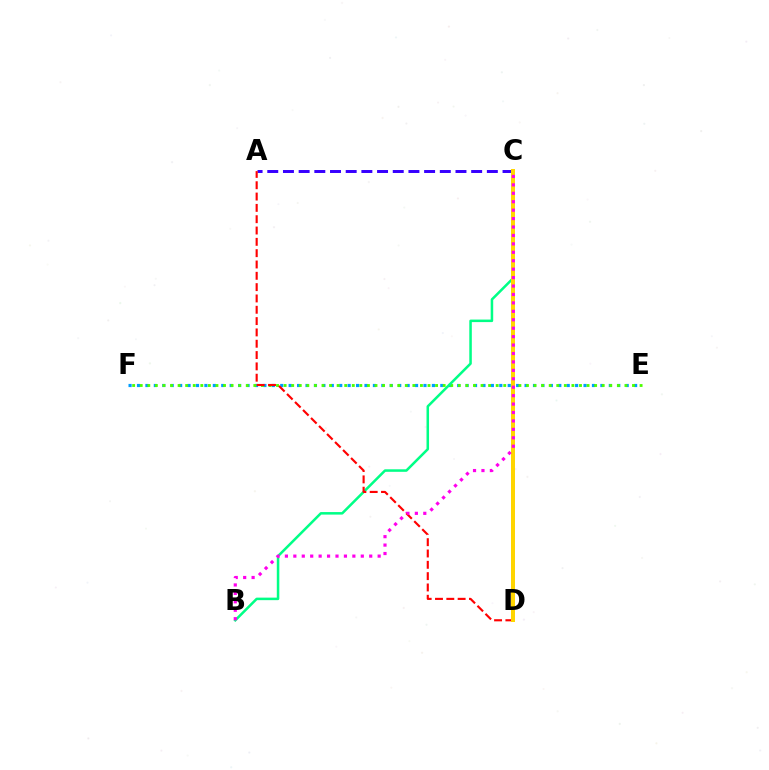{('E', 'F'): [{'color': '#009eff', 'line_style': 'dotted', 'thickness': 2.29}, {'color': '#4fff00', 'line_style': 'dotted', 'thickness': 2.06}], ('A', 'C'): [{'color': '#3700ff', 'line_style': 'dashed', 'thickness': 2.13}], ('B', 'C'): [{'color': '#00ff86', 'line_style': 'solid', 'thickness': 1.82}, {'color': '#ff00ed', 'line_style': 'dotted', 'thickness': 2.29}], ('A', 'D'): [{'color': '#ff0000', 'line_style': 'dashed', 'thickness': 1.54}], ('C', 'D'): [{'color': '#ffd500', 'line_style': 'solid', 'thickness': 2.88}]}